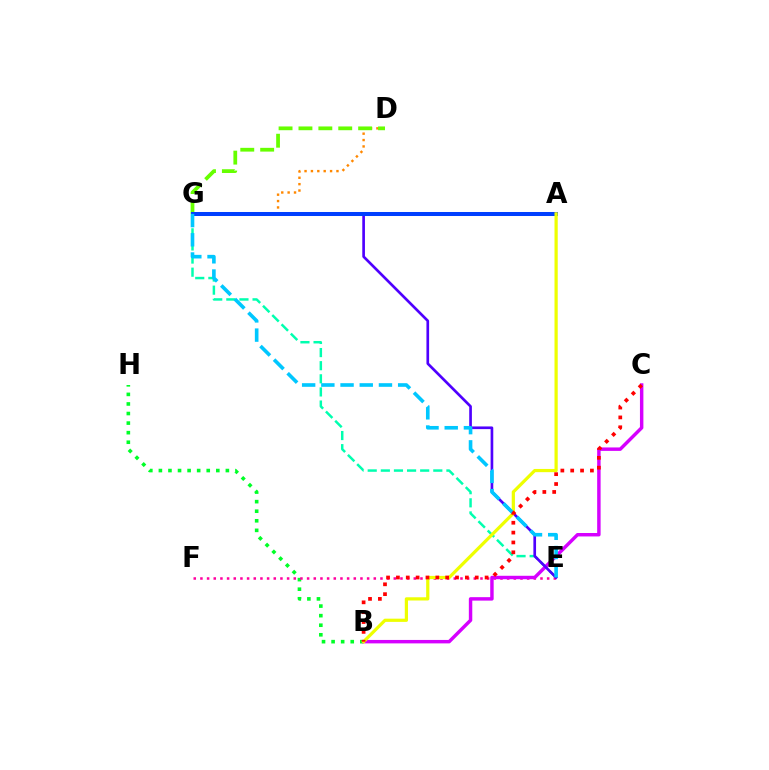{('B', 'H'): [{'color': '#00ff27', 'line_style': 'dotted', 'thickness': 2.6}], ('E', 'G'): [{'color': '#00ffaf', 'line_style': 'dashed', 'thickness': 1.78}, {'color': '#4f00ff', 'line_style': 'solid', 'thickness': 1.92}, {'color': '#00c7ff', 'line_style': 'dashed', 'thickness': 2.61}], ('E', 'F'): [{'color': '#ff00a0', 'line_style': 'dotted', 'thickness': 1.81}], ('D', 'G'): [{'color': '#ff8800', 'line_style': 'dotted', 'thickness': 1.73}, {'color': '#66ff00', 'line_style': 'dashed', 'thickness': 2.7}], ('B', 'C'): [{'color': '#d600ff', 'line_style': 'solid', 'thickness': 2.48}, {'color': '#ff0000', 'line_style': 'dotted', 'thickness': 2.68}], ('A', 'G'): [{'color': '#003fff', 'line_style': 'solid', 'thickness': 2.89}], ('A', 'B'): [{'color': '#eeff00', 'line_style': 'solid', 'thickness': 2.32}]}